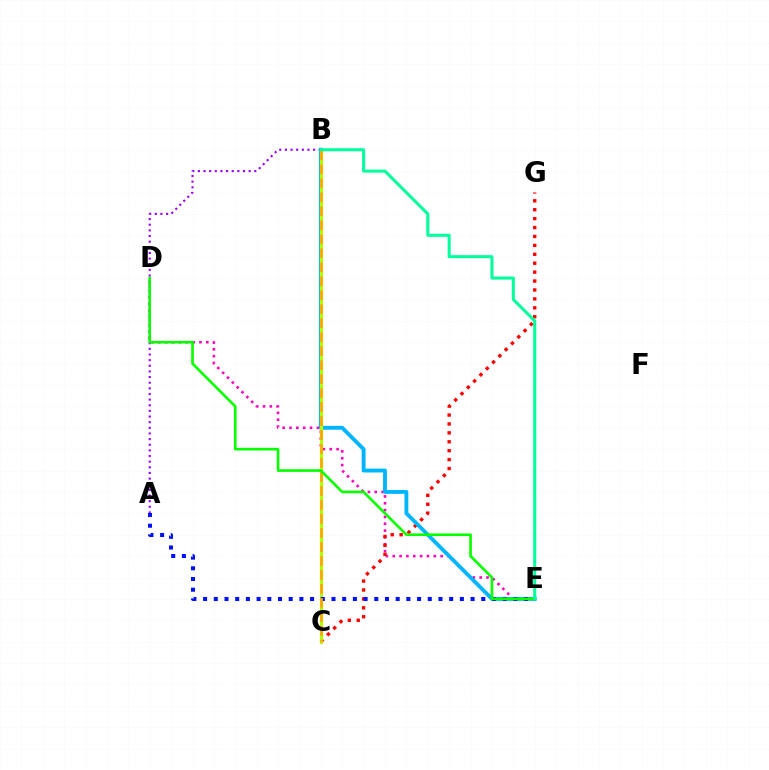{('D', 'E'): [{'color': '#ff00bd', 'line_style': 'dotted', 'thickness': 1.86}, {'color': '#08ff00', 'line_style': 'solid', 'thickness': 1.89}], ('C', 'G'): [{'color': '#ff0000', 'line_style': 'dotted', 'thickness': 2.42}], ('B', 'E'): [{'color': '#00b5ff', 'line_style': 'solid', 'thickness': 2.78}, {'color': '#00ff9d', 'line_style': 'solid', 'thickness': 2.18}], ('B', 'C'): [{'color': '#b3ff00', 'line_style': 'solid', 'thickness': 2.3}, {'color': '#ffa500', 'line_style': 'dashed', 'thickness': 1.9}], ('A', 'B'): [{'color': '#9b00ff', 'line_style': 'dotted', 'thickness': 1.53}], ('A', 'E'): [{'color': '#0010ff', 'line_style': 'dotted', 'thickness': 2.91}]}